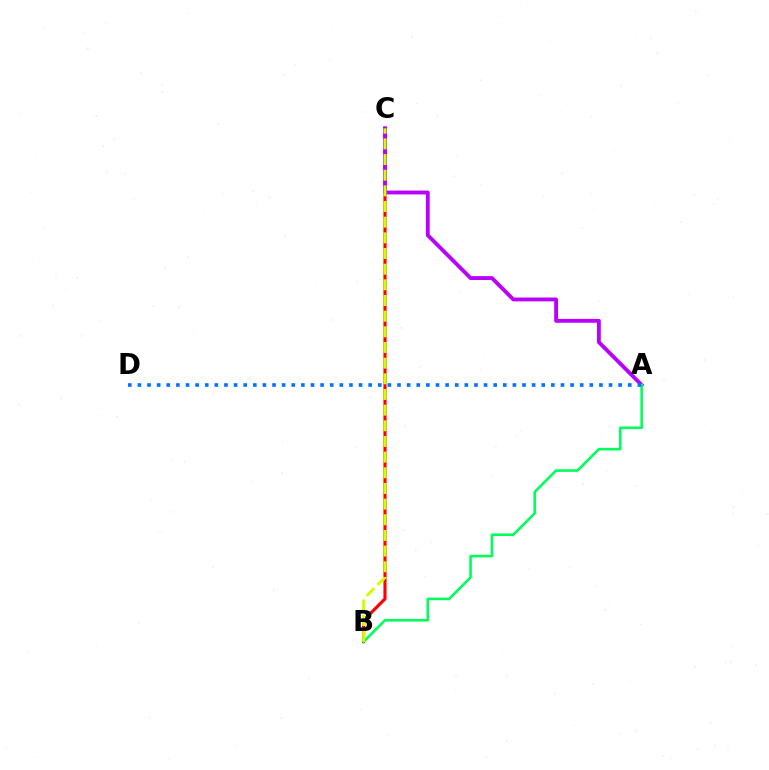{('B', 'C'): [{'color': '#ff0000', 'line_style': 'solid', 'thickness': 2.26}, {'color': '#d1ff00', 'line_style': 'dashed', 'thickness': 2.13}], ('A', 'C'): [{'color': '#b900ff', 'line_style': 'solid', 'thickness': 2.77}], ('A', 'B'): [{'color': '#00ff5c', 'line_style': 'solid', 'thickness': 1.87}], ('A', 'D'): [{'color': '#0074ff', 'line_style': 'dotted', 'thickness': 2.61}]}